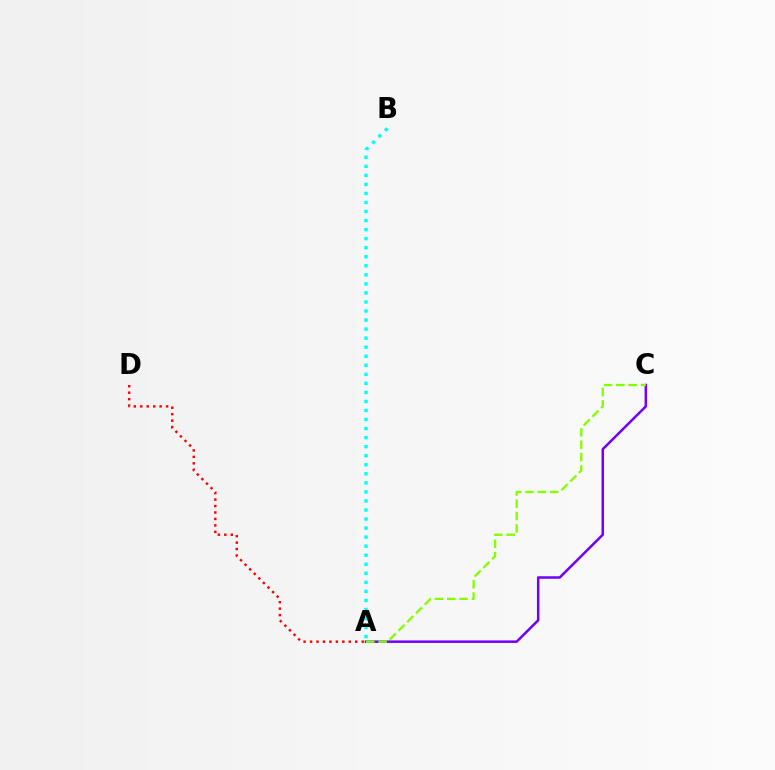{('A', 'D'): [{'color': '#ff0000', 'line_style': 'dotted', 'thickness': 1.75}], ('A', 'C'): [{'color': '#7200ff', 'line_style': 'solid', 'thickness': 1.81}, {'color': '#84ff00', 'line_style': 'dashed', 'thickness': 1.68}], ('A', 'B'): [{'color': '#00fff6', 'line_style': 'dotted', 'thickness': 2.46}]}